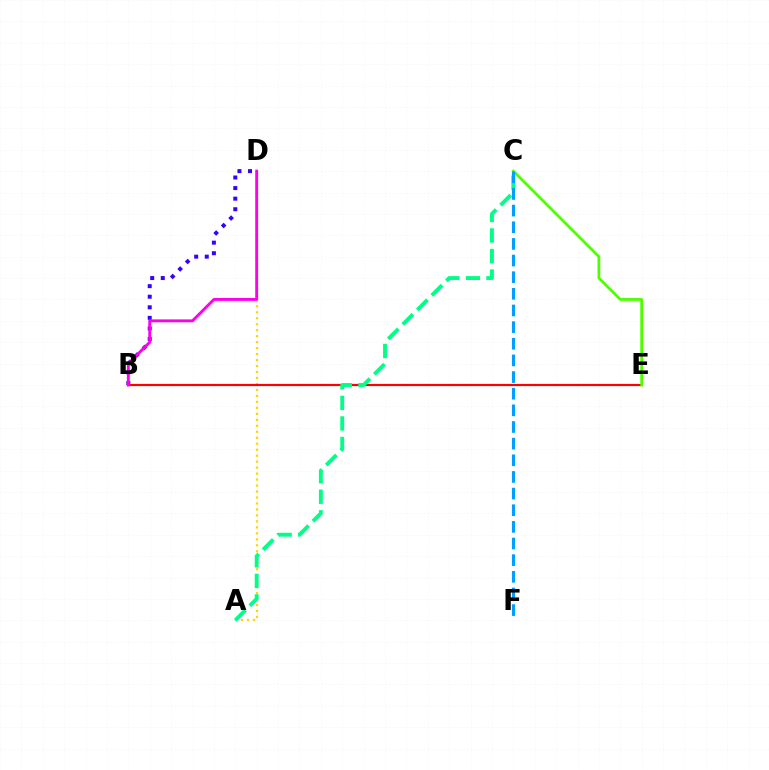{('B', 'D'): [{'color': '#3700ff', 'line_style': 'dotted', 'thickness': 2.87}, {'color': '#ff00ed', 'line_style': 'solid', 'thickness': 2.07}], ('A', 'D'): [{'color': '#ffd500', 'line_style': 'dotted', 'thickness': 1.62}], ('B', 'E'): [{'color': '#ff0000', 'line_style': 'solid', 'thickness': 1.58}], ('A', 'C'): [{'color': '#00ff86', 'line_style': 'dashed', 'thickness': 2.79}], ('C', 'E'): [{'color': '#4fff00', 'line_style': 'solid', 'thickness': 2.0}], ('C', 'F'): [{'color': '#009eff', 'line_style': 'dashed', 'thickness': 2.26}]}